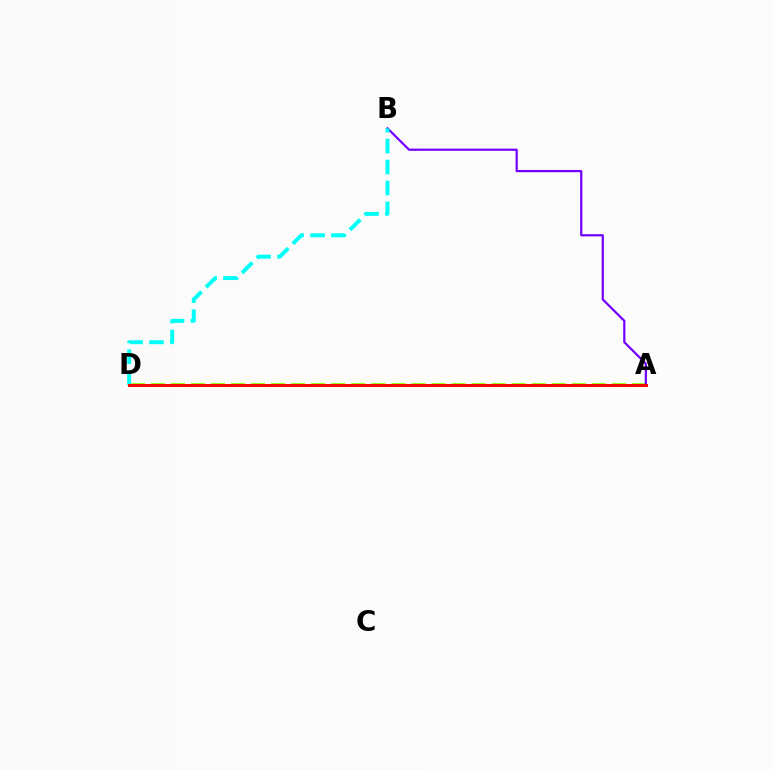{('A', 'D'): [{'color': '#84ff00', 'line_style': 'dashed', 'thickness': 2.72}, {'color': '#ff0000', 'line_style': 'solid', 'thickness': 2.13}], ('A', 'B'): [{'color': '#7200ff', 'line_style': 'solid', 'thickness': 1.59}], ('B', 'D'): [{'color': '#00fff6', 'line_style': 'dashed', 'thickness': 2.84}]}